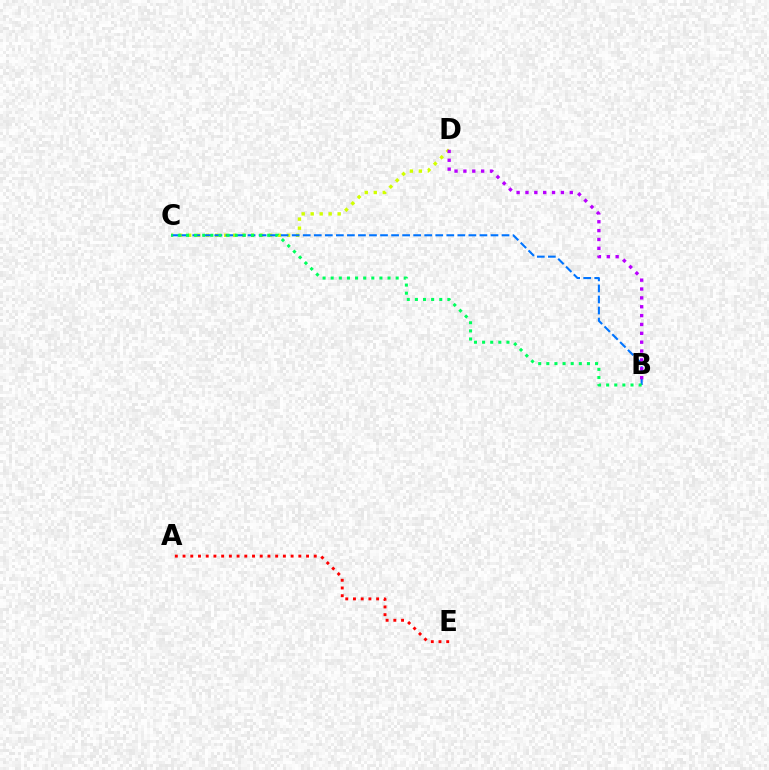{('C', 'D'): [{'color': '#d1ff00', 'line_style': 'dotted', 'thickness': 2.44}], ('B', 'C'): [{'color': '#0074ff', 'line_style': 'dashed', 'thickness': 1.5}, {'color': '#00ff5c', 'line_style': 'dotted', 'thickness': 2.21}], ('B', 'D'): [{'color': '#b900ff', 'line_style': 'dotted', 'thickness': 2.41}], ('A', 'E'): [{'color': '#ff0000', 'line_style': 'dotted', 'thickness': 2.1}]}